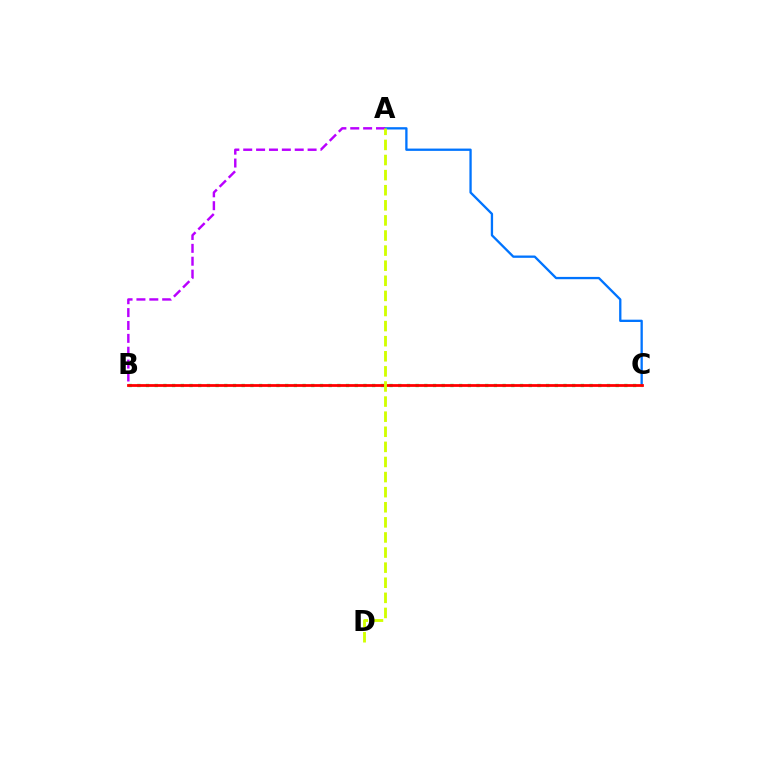{('B', 'C'): [{'color': '#00ff5c', 'line_style': 'dotted', 'thickness': 2.36}, {'color': '#ff0000', 'line_style': 'solid', 'thickness': 2.0}], ('A', 'C'): [{'color': '#0074ff', 'line_style': 'solid', 'thickness': 1.66}], ('A', 'B'): [{'color': '#b900ff', 'line_style': 'dashed', 'thickness': 1.75}], ('A', 'D'): [{'color': '#d1ff00', 'line_style': 'dashed', 'thickness': 2.05}]}